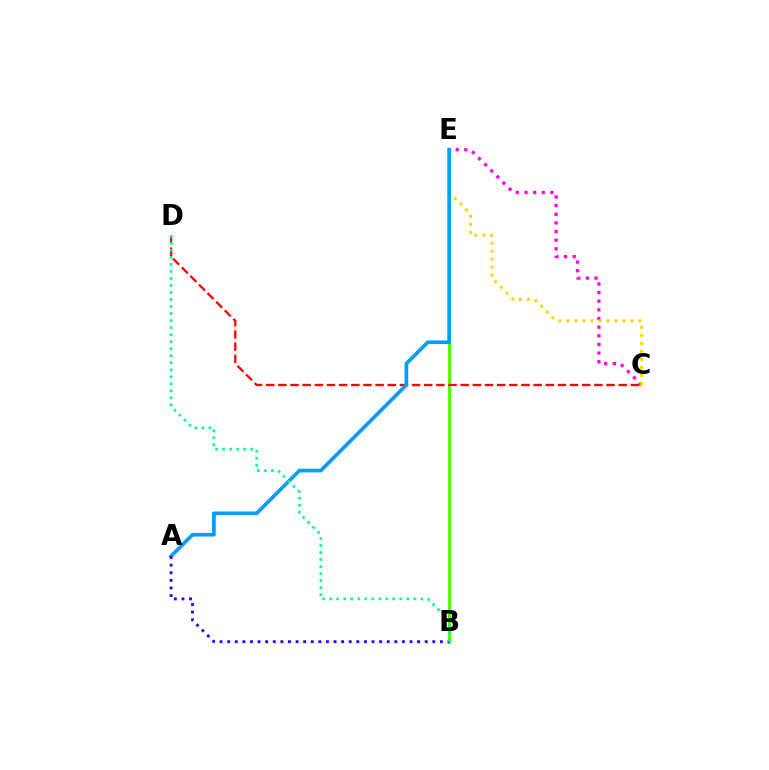{('B', 'E'): [{'color': '#4fff00', 'line_style': 'solid', 'thickness': 2.22}], ('C', 'D'): [{'color': '#ff0000', 'line_style': 'dashed', 'thickness': 1.65}], ('C', 'E'): [{'color': '#ff00ed', 'line_style': 'dotted', 'thickness': 2.35}, {'color': '#ffd500', 'line_style': 'dotted', 'thickness': 2.18}], ('A', 'E'): [{'color': '#009eff', 'line_style': 'solid', 'thickness': 2.65}], ('A', 'B'): [{'color': '#3700ff', 'line_style': 'dotted', 'thickness': 2.06}], ('B', 'D'): [{'color': '#00ff86', 'line_style': 'dotted', 'thickness': 1.91}]}